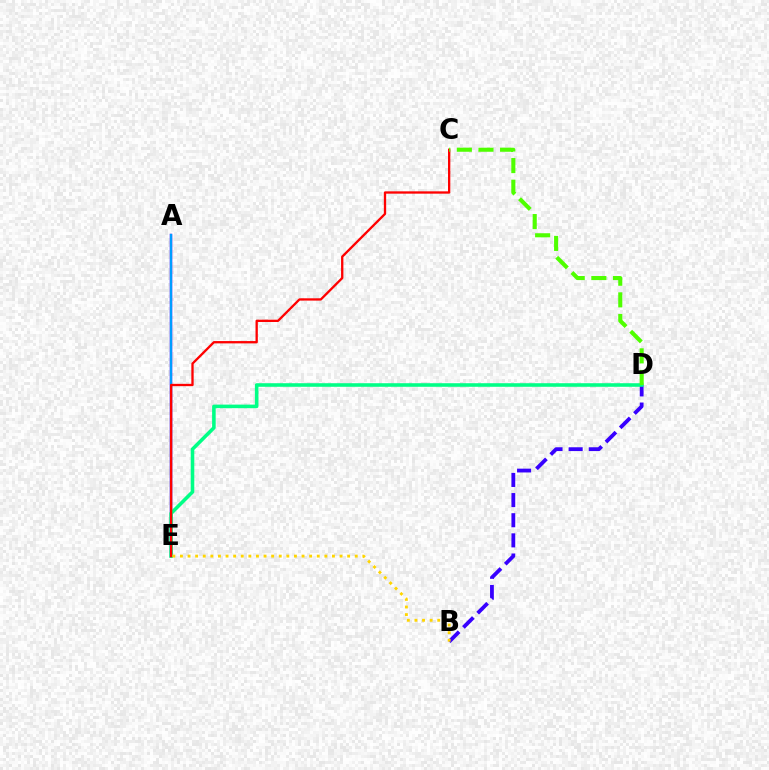{('A', 'E'): [{'color': '#ff00ed', 'line_style': 'solid', 'thickness': 1.72}, {'color': '#009eff', 'line_style': 'solid', 'thickness': 1.78}], ('B', 'D'): [{'color': '#3700ff', 'line_style': 'dashed', 'thickness': 2.74}], ('D', 'E'): [{'color': '#00ff86', 'line_style': 'solid', 'thickness': 2.57}], ('C', 'E'): [{'color': '#ff0000', 'line_style': 'solid', 'thickness': 1.67}], ('C', 'D'): [{'color': '#4fff00', 'line_style': 'dashed', 'thickness': 2.94}], ('B', 'E'): [{'color': '#ffd500', 'line_style': 'dotted', 'thickness': 2.06}]}